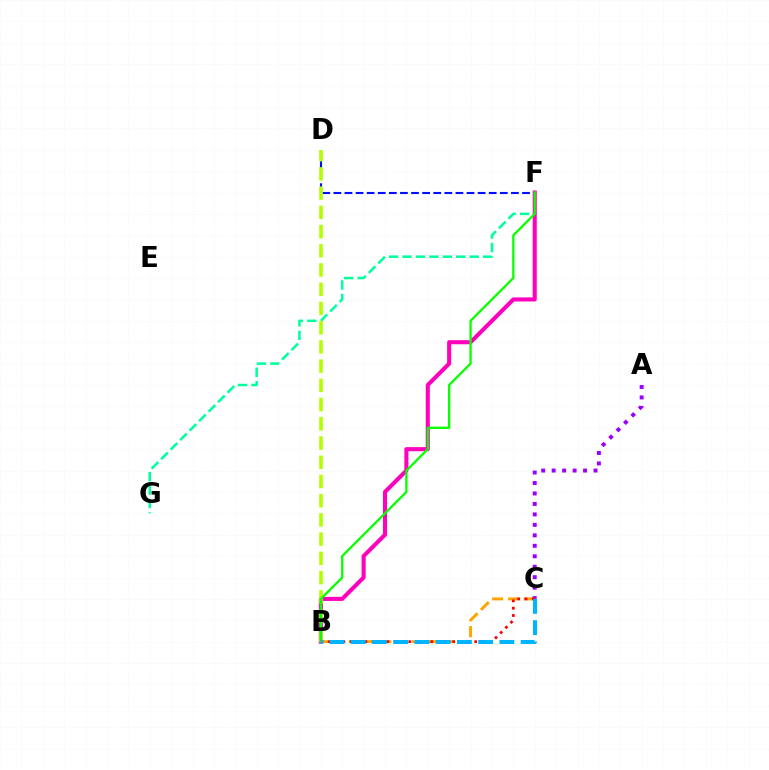{('B', 'C'): [{'color': '#ffa500', 'line_style': 'dashed', 'thickness': 2.14}, {'color': '#ff0000', 'line_style': 'dotted', 'thickness': 1.99}, {'color': '#00b5ff', 'line_style': 'dashed', 'thickness': 2.88}], ('F', 'G'): [{'color': '#00ff9d', 'line_style': 'dashed', 'thickness': 1.82}], ('D', 'F'): [{'color': '#0010ff', 'line_style': 'dashed', 'thickness': 1.51}], ('A', 'C'): [{'color': '#9b00ff', 'line_style': 'dotted', 'thickness': 2.84}], ('B', 'F'): [{'color': '#ff00bd', 'line_style': 'solid', 'thickness': 2.94}, {'color': '#08ff00', 'line_style': 'solid', 'thickness': 1.66}], ('B', 'D'): [{'color': '#b3ff00', 'line_style': 'dashed', 'thickness': 2.61}]}